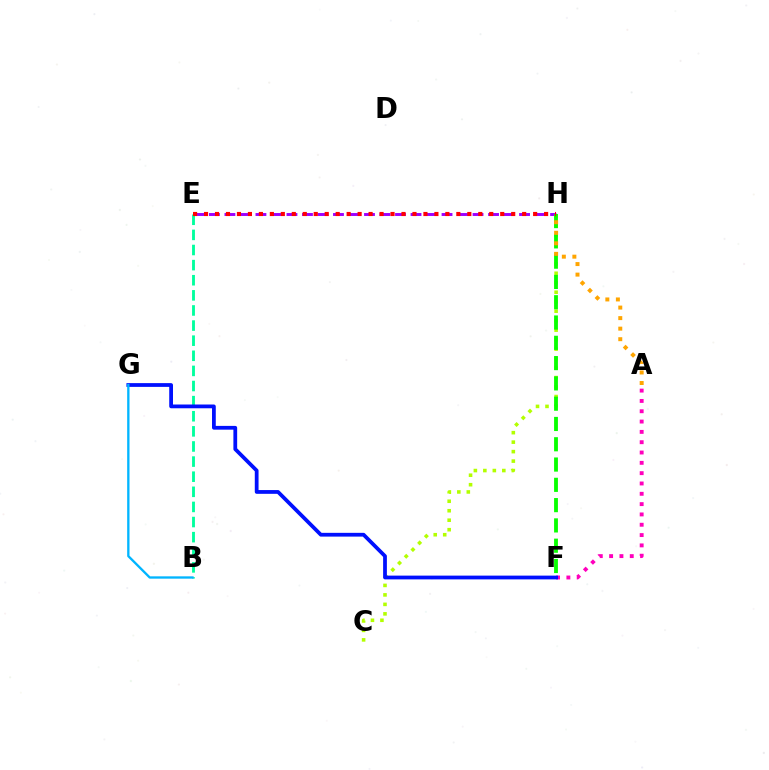{('A', 'F'): [{'color': '#ff00bd', 'line_style': 'dotted', 'thickness': 2.8}], ('E', 'H'): [{'color': '#9b00ff', 'line_style': 'dashed', 'thickness': 2.11}, {'color': '#ff0000', 'line_style': 'dotted', 'thickness': 2.98}], ('B', 'E'): [{'color': '#00ff9d', 'line_style': 'dashed', 'thickness': 2.05}], ('C', 'H'): [{'color': '#b3ff00', 'line_style': 'dotted', 'thickness': 2.58}], ('F', 'H'): [{'color': '#08ff00', 'line_style': 'dashed', 'thickness': 2.76}], ('F', 'G'): [{'color': '#0010ff', 'line_style': 'solid', 'thickness': 2.71}], ('B', 'G'): [{'color': '#00b5ff', 'line_style': 'solid', 'thickness': 1.68}], ('A', 'H'): [{'color': '#ffa500', 'line_style': 'dotted', 'thickness': 2.86}]}